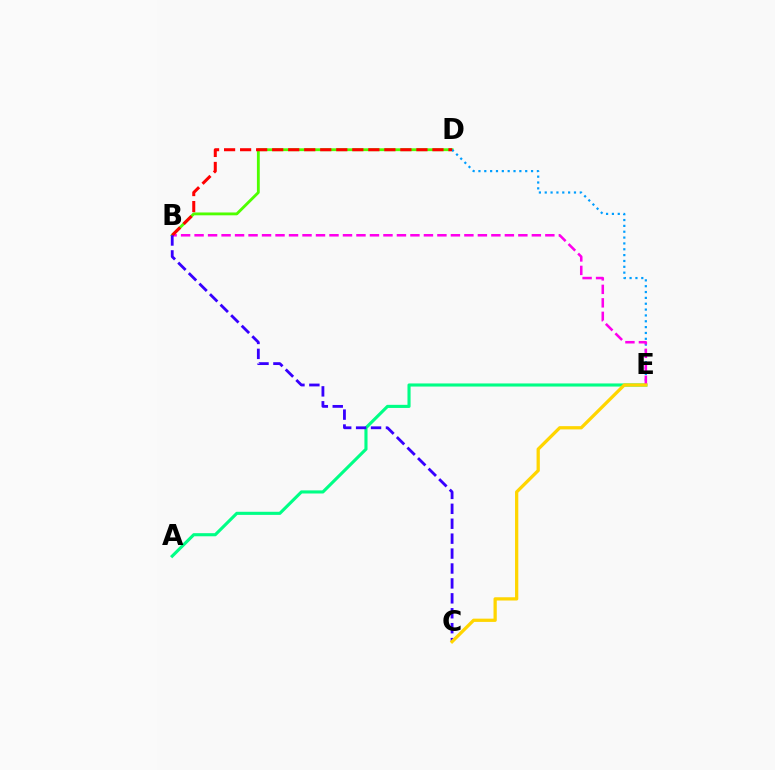{('A', 'E'): [{'color': '#00ff86', 'line_style': 'solid', 'thickness': 2.24}], ('B', 'D'): [{'color': '#4fff00', 'line_style': 'solid', 'thickness': 2.04}, {'color': '#ff0000', 'line_style': 'dashed', 'thickness': 2.18}], ('D', 'E'): [{'color': '#009eff', 'line_style': 'dotted', 'thickness': 1.59}], ('B', 'E'): [{'color': '#ff00ed', 'line_style': 'dashed', 'thickness': 1.83}], ('B', 'C'): [{'color': '#3700ff', 'line_style': 'dashed', 'thickness': 2.03}], ('C', 'E'): [{'color': '#ffd500', 'line_style': 'solid', 'thickness': 2.35}]}